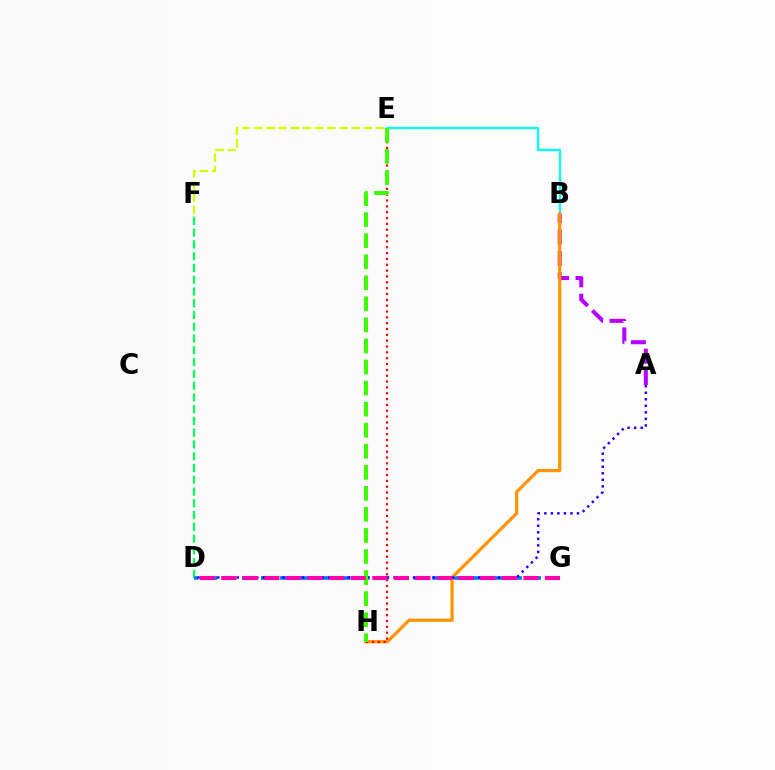{('D', 'F'): [{'color': '#00ff5c', 'line_style': 'dashed', 'thickness': 1.6}], ('B', 'E'): [{'color': '#00fff6', 'line_style': 'solid', 'thickness': 1.61}], ('D', 'G'): [{'color': '#0074ff', 'line_style': 'dashed', 'thickness': 2.59}, {'color': '#ff00ac', 'line_style': 'dashed', 'thickness': 2.93}], ('A', 'B'): [{'color': '#b900ff', 'line_style': 'dashed', 'thickness': 2.91}], ('B', 'H'): [{'color': '#ff9400', 'line_style': 'solid', 'thickness': 2.32}], ('A', 'D'): [{'color': '#2500ff', 'line_style': 'dotted', 'thickness': 1.77}], ('E', 'H'): [{'color': '#ff0000', 'line_style': 'dotted', 'thickness': 1.59}, {'color': '#3dff00', 'line_style': 'dashed', 'thickness': 2.86}], ('E', 'F'): [{'color': '#d1ff00', 'line_style': 'dashed', 'thickness': 1.65}]}